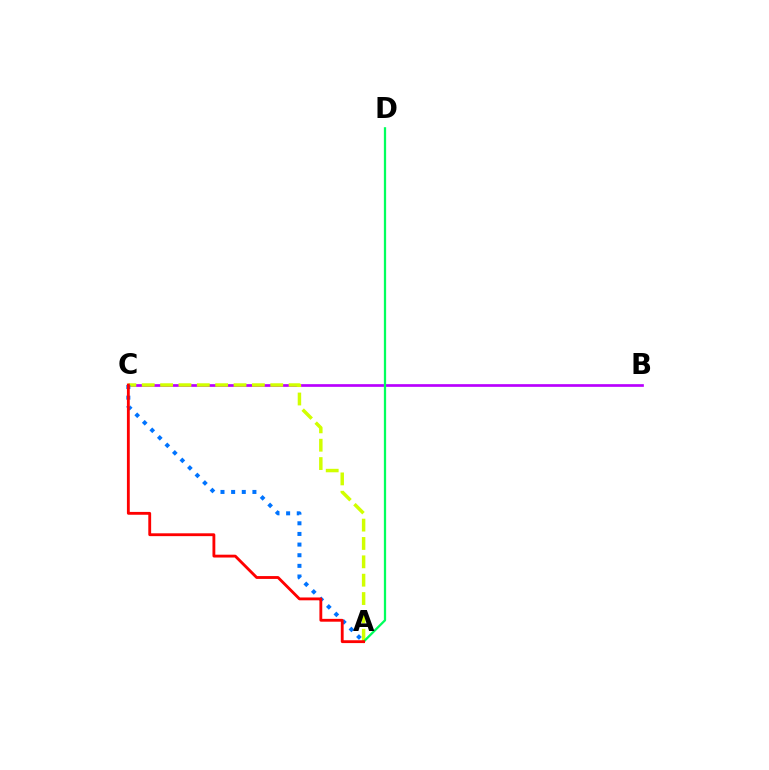{('B', 'C'): [{'color': '#b900ff', 'line_style': 'solid', 'thickness': 1.94}], ('A', 'C'): [{'color': '#d1ff00', 'line_style': 'dashed', 'thickness': 2.49}, {'color': '#0074ff', 'line_style': 'dotted', 'thickness': 2.89}, {'color': '#ff0000', 'line_style': 'solid', 'thickness': 2.04}], ('A', 'D'): [{'color': '#00ff5c', 'line_style': 'solid', 'thickness': 1.63}]}